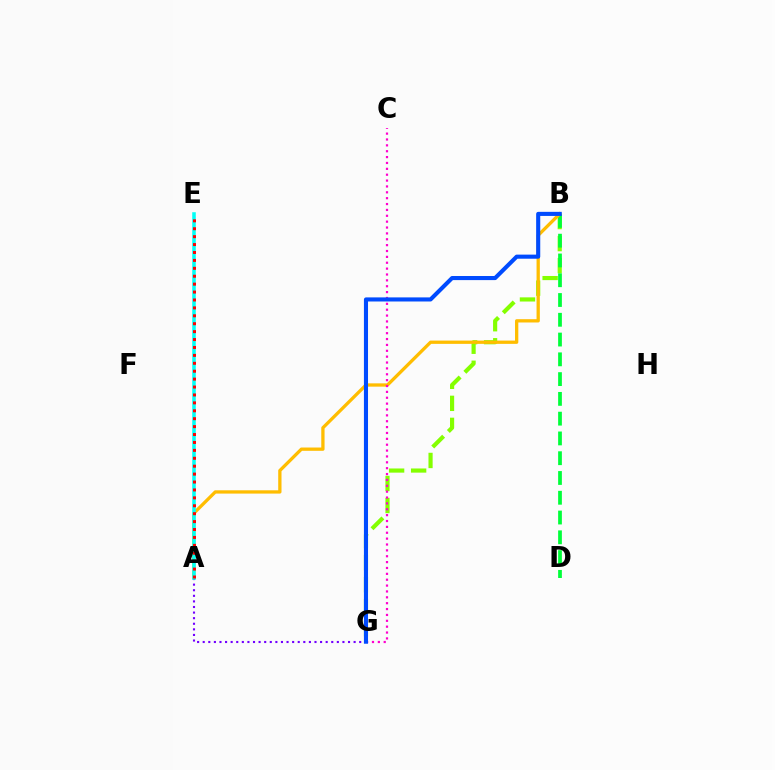{('B', 'G'): [{'color': '#84ff00', 'line_style': 'dashed', 'thickness': 2.99}, {'color': '#004bff', 'line_style': 'solid', 'thickness': 2.95}], ('B', 'D'): [{'color': '#00ff39', 'line_style': 'dashed', 'thickness': 2.69}], ('A', 'G'): [{'color': '#7200ff', 'line_style': 'dotted', 'thickness': 1.52}], ('A', 'B'): [{'color': '#ffbd00', 'line_style': 'solid', 'thickness': 2.37}], ('A', 'E'): [{'color': '#00fff6', 'line_style': 'solid', 'thickness': 2.56}, {'color': '#ff0000', 'line_style': 'dotted', 'thickness': 2.15}], ('C', 'G'): [{'color': '#ff00cf', 'line_style': 'dotted', 'thickness': 1.59}]}